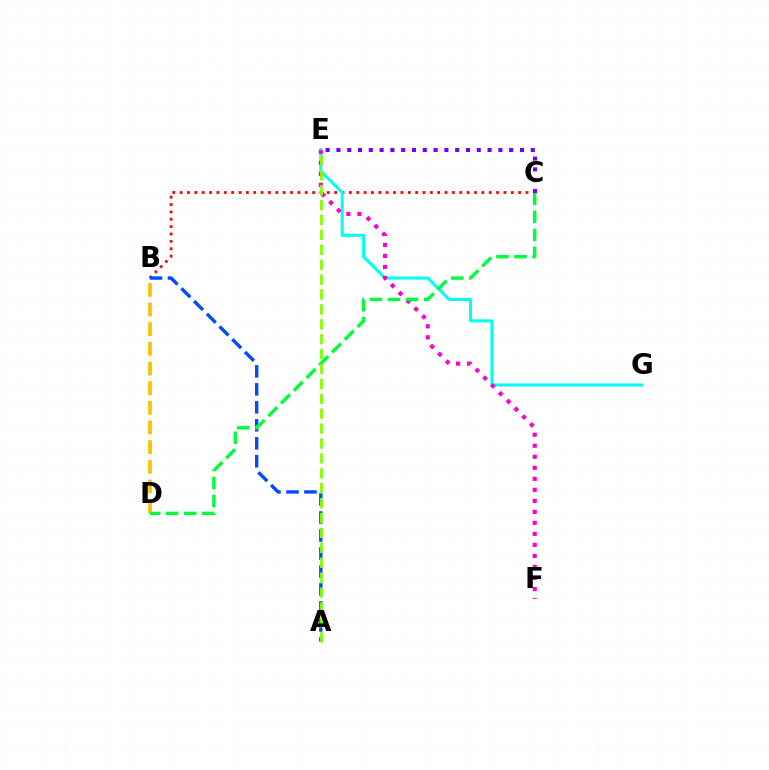{('B', 'D'): [{'color': '#ffbd00', 'line_style': 'dashed', 'thickness': 2.67}], ('B', 'C'): [{'color': '#ff0000', 'line_style': 'dotted', 'thickness': 2.0}], ('E', 'G'): [{'color': '#00fff6', 'line_style': 'solid', 'thickness': 2.2}], ('E', 'F'): [{'color': '#ff00cf', 'line_style': 'dotted', 'thickness': 2.99}], ('A', 'B'): [{'color': '#004bff', 'line_style': 'dashed', 'thickness': 2.44}], ('C', 'D'): [{'color': '#00ff39', 'line_style': 'dashed', 'thickness': 2.45}], ('A', 'E'): [{'color': '#84ff00', 'line_style': 'dashed', 'thickness': 2.02}], ('C', 'E'): [{'color': '#7200ff', 'line_style': 'dotted', 'thickness': 2.93}]}